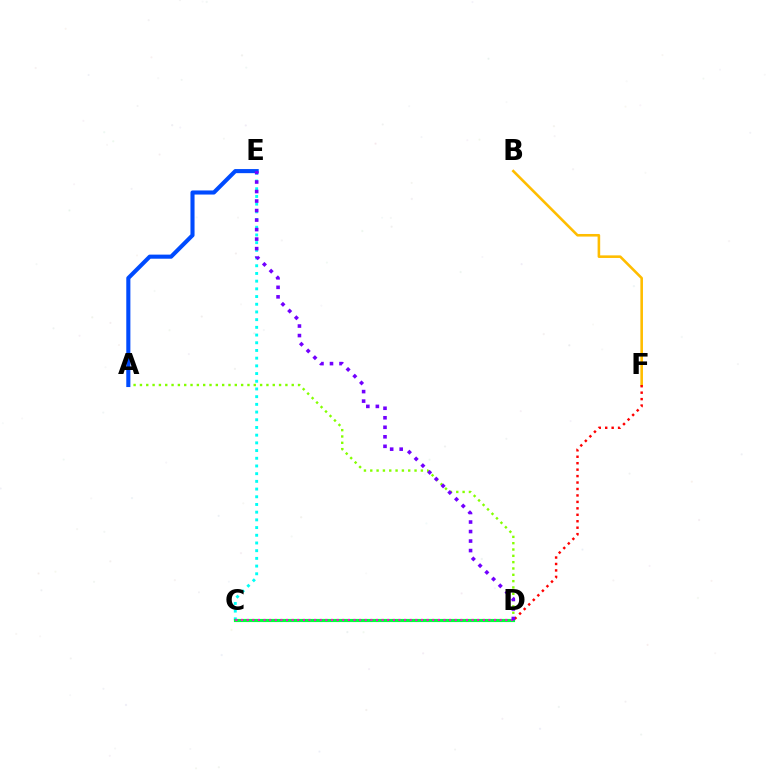{('B', 'F'): [{'color': '#ffbd00', 'line_style': 'solid', 'thickness': 1.87}], ('A', 'D'): [{'color': '#84ff00', 'line_style': 'dotted', 'thickness': 1.72}], ('C', 'E'): [{'color': '#00fff6', 'line_style': 'dotted', 'thickness': 2.09}], ('C', 'D'): [{'color': '#00ff39', 'line_style': 'solid', 'thickness': 2.27}, {'color': '#ff00cf', 'line_style': 'dotted', 'thickness': 1.53}], ('D', 'F'): [{'color': '#ff0000', 'line_style': 'dotted', 'thickness': 1.75}], ('A', 'E'): [{'color': '#004bff', 'line_style': 'solid', 'thickness': 2.95}], ('D', 'E'): [{'color': '#7200ff', 'line_style': 'dotted', 'thickness': 2.58}]}